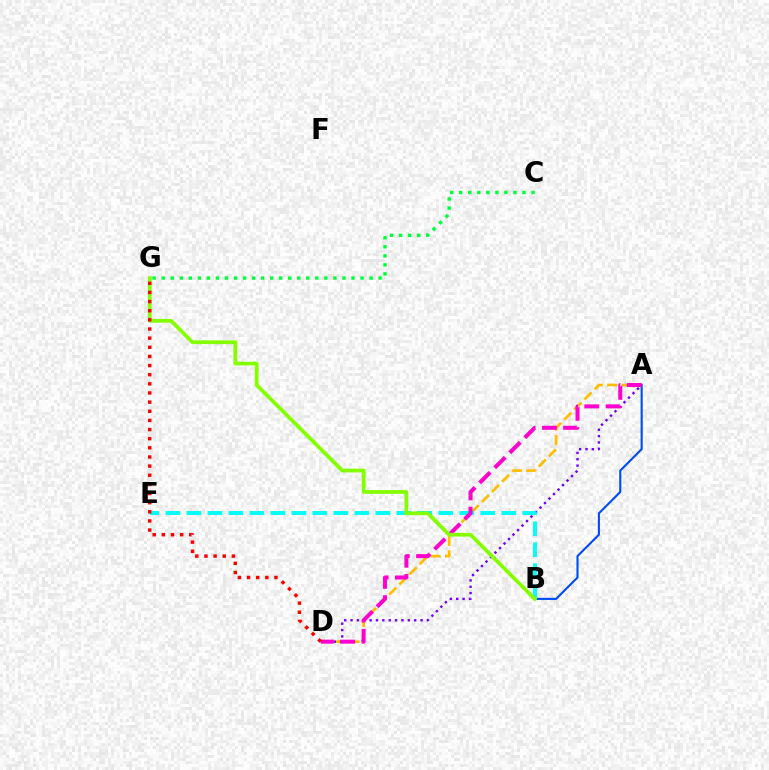{('A', 'D'): [{'color': '#ffbd00', 'line_style': 'dashed', 'thickness': 1.95}, {'color': '#7200ff', 'line_style': 'dotted', 'thickness': 1.73}, {'color': '#ff00cf', 'line_style': 'dashed', 'thickness': 2.89}], ('A', 'B'): [{'color': '#004bff', 'line_style': 'solid', 'thickness': 1.53}], ('B', 'E'): [{'color': '#00fff6', 'line_style': 'dashed', 'thickness': 2.85}], ('C', 'G'): [{'color': '#00ff39', 'line_style': 'dotted', 'thickness': 2.46}], ('B', 'G'): [{'color': '#84ff00', 'line_style': 'solid', 'thickness': 2.69}], ('D', 'G'): [{'color': '#ff0000', 'line_style': 'dotted', 'thickness': 2.48}]}